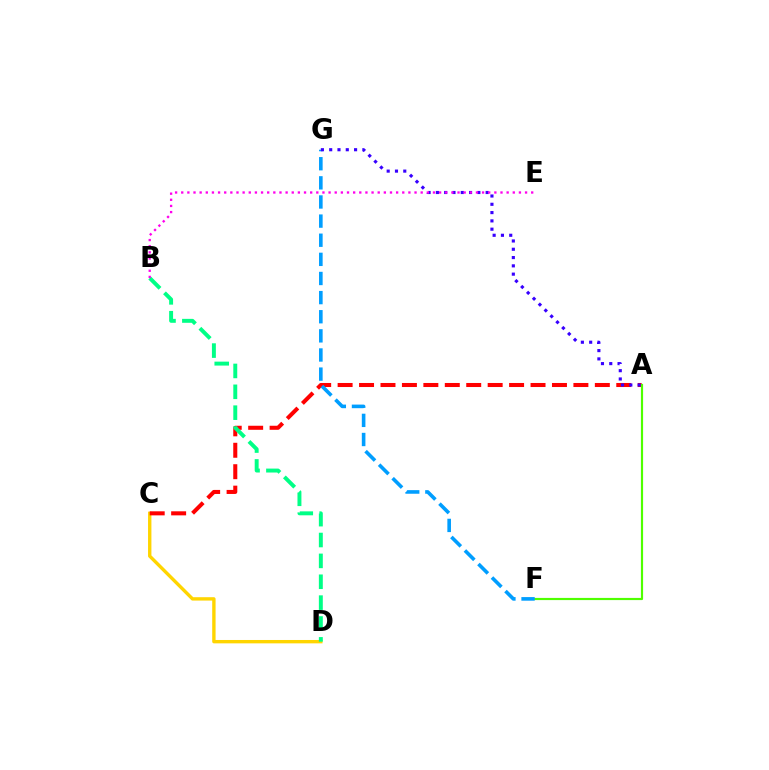{('C', 'D'): [{'color': '#ffd500', 'line_style': 'solid', 'thickness': 2.43}], ('A', 'C'): [{'color': '#ff0000', 'line_style': 'dashed', 'thickness': 2.91}], ('B', 'D'): [{'color': '#00ff86', 'line_style': 'dashed', 'thickness': 2.84}], ('A', 'F'): [{'color': '#4fff00', 'line_style': 'solid', 'thickness': 1.57}], ('F', 'G'): [{'color': '#009eff', 'line_style': 'dashed', 'thickness': 2.6}], ('A', 'G'): [{'color': '#3700ff', 'line_style': 'dotted', 'thickness': 2.25}], ('B', 'E'): [{'color': '#ff00ed', 'line_style': 'dotted', 'thickness': 1.67}]}